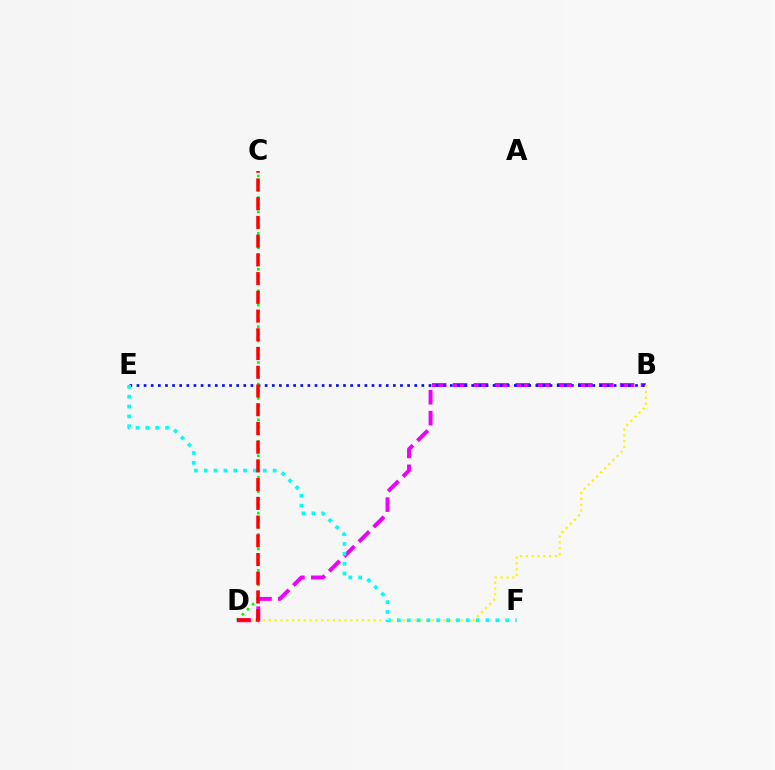{('B', 'D'): [{'color': '#ee00ff', 'line_style': 'dashed', 'thickness': 2.84}, {'color': '#fcf500', 'line_style': 'dotted', 'thickness': 1.58}], ('B', 'E'): [{'color': '#0010ff', 'line_style': 'dotted', 'thickness': 1.93}], ('C', 'D'): [{'color': '#08ff00', 'line_style': 'dotted', 'thickness': 1.95}, {'color': '#ff0000', 'line_style': 'dashed', 'thickness': 2.54}], ('E', 'F'): [{'color': '#00fff6', 'line_style': 'dotted', 'thickness': 2.67}]}